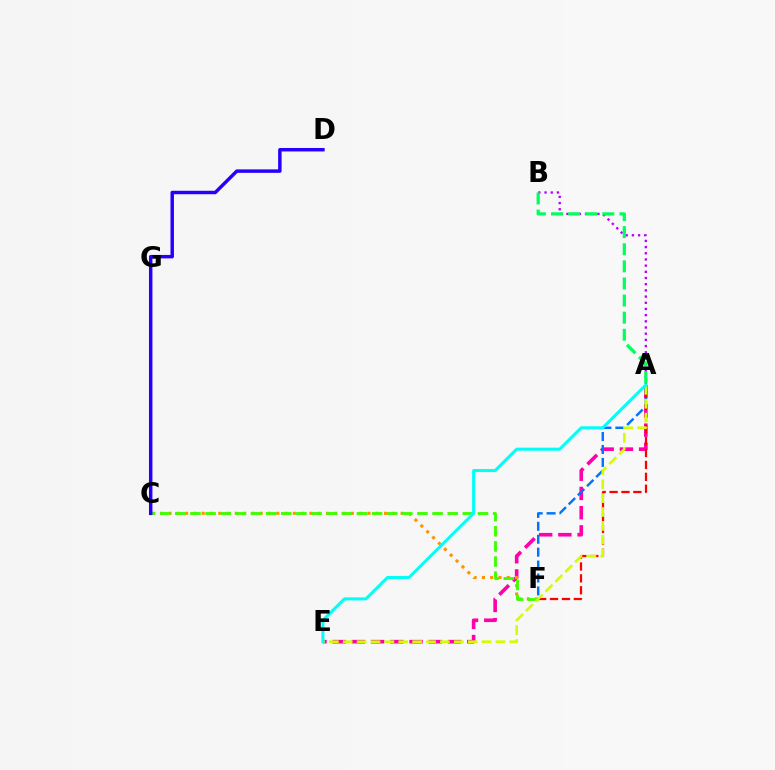{('A', 'B'): [{'color': '#b900ff', 'line_style': 'dotted', 'thickness': 1.68}, {'color': '#00ff5c', 'line_style': 'dashed', 'thickness': 2.32}], ('A', 'E'): [{'color': '#ff00ac', 'line_style': 'dashed', 'thickness': 2.61}, {'color': '#d1ff00', 'line_style': 'dashed', 'thickness': 1.89}, {'color': '#00fff6', 'line_style': 'solid', 'thickness': 2.18}], ('A', 'F'): [{'color': '#0074ff', 'line_style': 'dashed', 'thickness': 1.76}, {'color': '#ff0000', 'line_style': 'dashed', 'thickness': 1.62}], ('C', 'F'): [{'color': '#ff9400', 'line_style': 'dotted', 'thickness': 2.25}, {'color': '#3dff00', 'line_style': 'dashed', 'thickness': 2.06}], ('C', 'D'): [{'color': '#2500ff', 'line_style': 'solid', 'thickness': 2.49}]}